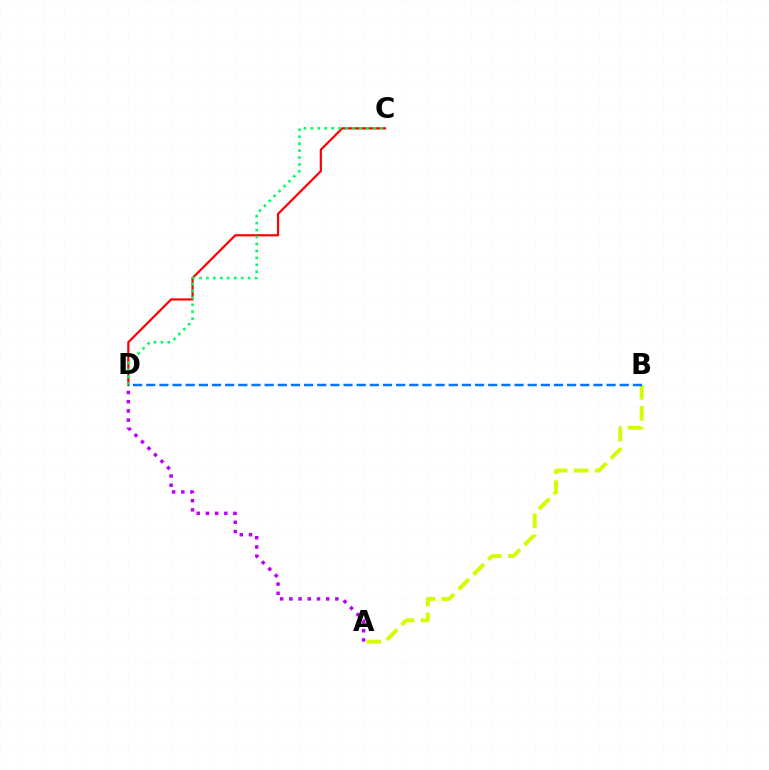{('A', 'D'): [{'color': '#b900ff', 'line_style': 'dotted', 'thickness': 2.5}], ('A', 'B'): [{'color': '#d1ff00', 'line_style': 'dashed', 'thickness': 2.86}], ('C', 'D'): [{'color': '#ff0000', 'line_style': 'solid', 'thickness': 1.59}, {'color': '#00ff5c', 'line_style': 'dotted', 'thickness': 1.89}], ('B', 'D'): [{'color': '#0074ff', 'line_style': 'dashed', 'thickness': 1.79}]}